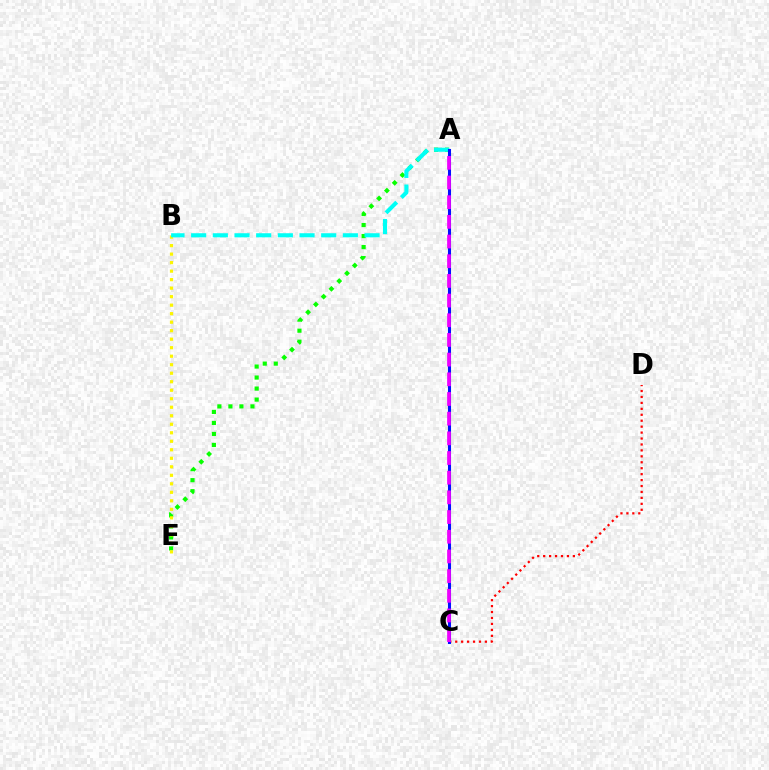{('C', 'D'): [{'color': '#ff0000', 'line_style': 'dotted', 'thickness': 1.61}], ('A', 'E'): [{'color': '#08ff00', 'line_style': 'dotted', 'thickness': 2.99}], ('B', 'E'): [{'color': '#fcf500', 'line_style': 'dotted', 'thickness': 2.31}], ('A', 'B'): [{'color': '#00fff6', 'line_style': 'dashed', 'thickness': 2.94}], ('A', 'C'): [{'color': '#0010ff', 'line_style': 'solid', 'thickness': 2.2}, {'color': '#ee00ff', 'line_style': 'dashed', 'thickness': 2.67}]}